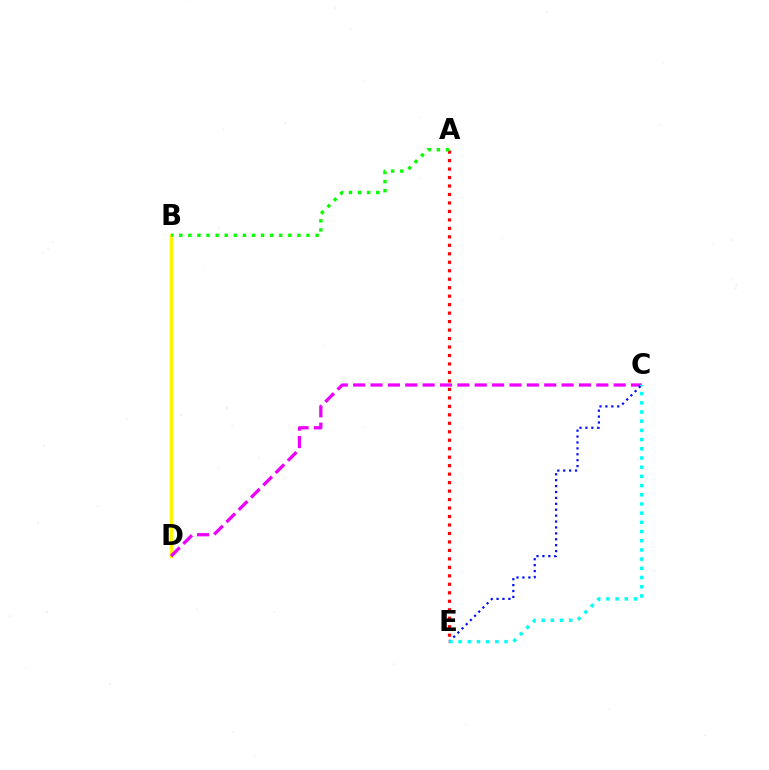{('A', 'E'): [{'color': '#ff0000', 'line_style': 'dotted', 'thickness': 2.3}], ('B', 'D'): [{'color': '#fcf500', 'line_style': 'solid', 'thickness': 2.51}], ('A', 'B'): [{'color': '#08ff00', 'line_style': 'dotted', 'thickness': 2.47}], ('C', 'D'): [{'color': '#ee00ff', 'line_style': 'dashed', 'thickness': 2.36}], ('C', 'E'): [{'color': '#0010ff', 'line_style': 'dotted', 'thickness': 1.61}, {'color': '#00fff6', 'line_style': 'dotted', 'thickness': 2.5}]}